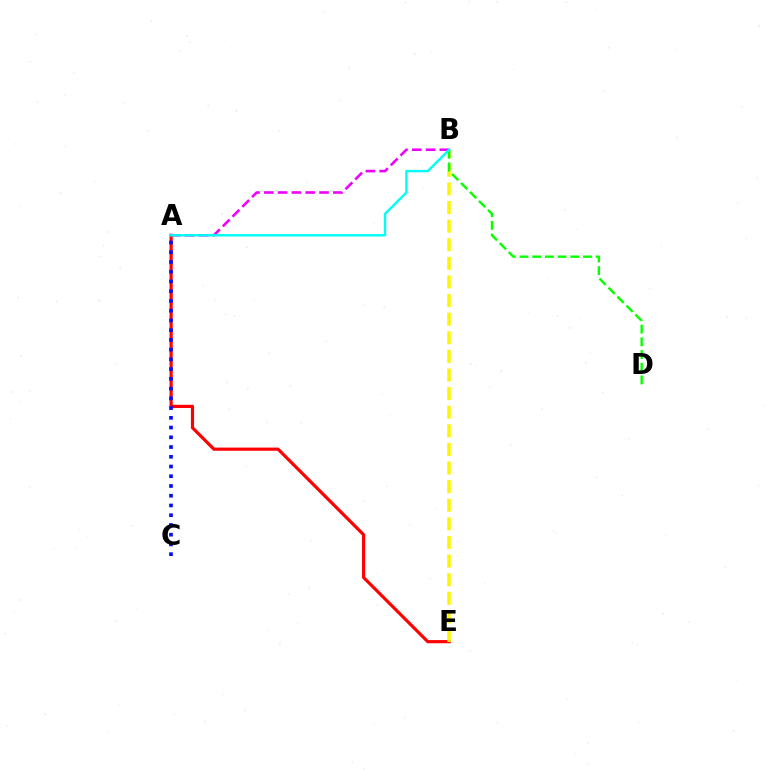{('A', 'E'): [{'color': '#ff0000', 'line_style': 'solid', 'thickness': 2.28}], ('B', 'E'): [{'color': '#fcf500', 'line_style': 'dashed', 'thickness': 2.53}], ('A', 'C'): [{'color': '#0010ff', 'line_style': 'dotted', 'thickness': 2.65}], ('A', 'B'): [{'color': '#ee00ff', 'line_style': 'dashed', 'thickness': 1.88}, {'color': '#00fff6', 'line_style': 'solid', 'thickness': 1.74}], ('B', 'D'): [{'color': '#08ff00', 'line_style': 'dashed', 'thickness': 1.73}]}